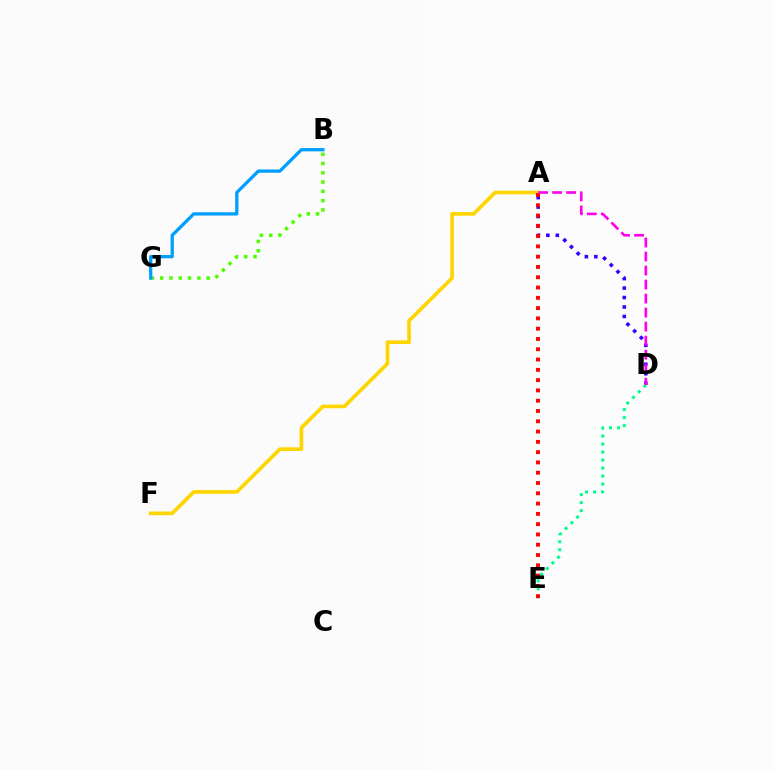{('B', 'G'): [{'color': '#4fff00', 'line_style': 'dotted', 'thickness': 2.52}, {'color': '#009eff', 'line_style': 'solid', 'thickness': 2.36}], ('A', 'D'): [{'color': '#3700ff', 'line_style': 'dotted', 'thickness': 2.57}, {'color': '#ff00ed', 'line_style': 'dashed', 'thickness': 1.9}], ('D', 'E'): [{'color': '#00ff86', 'line_style': 'dotted', 'thickness': 2.18}], ('A', 'F'): [{'color': '#ffd500', 'line_style': 'solid', 'thickness': 2.63}], ('A', 'E'): [{'color': '#ff0000', 'line_style': 'dotted', 'thickness': 2.8}]}